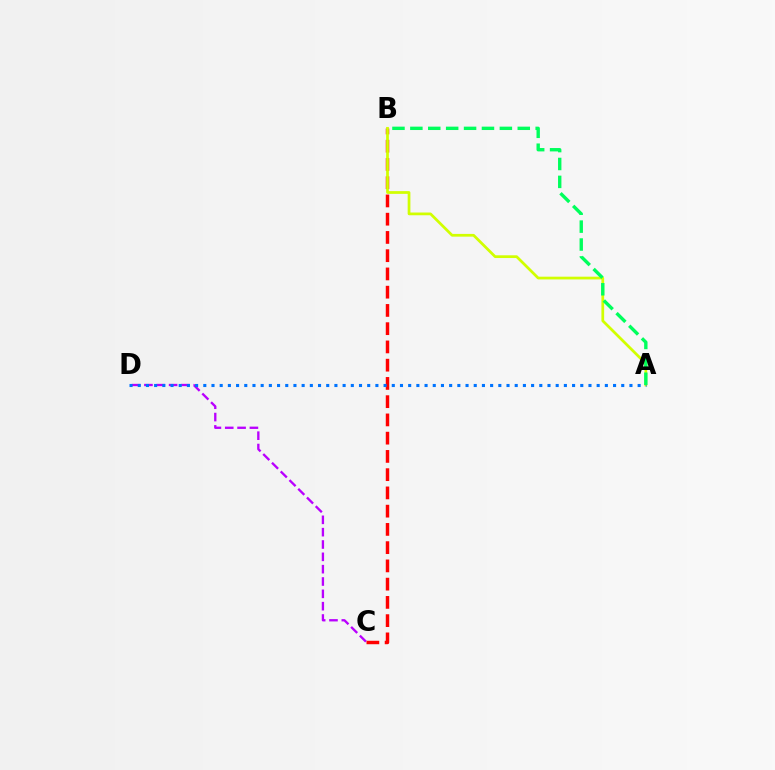{('C', 'D'): [{'color': '#b900ff', 'line_style': 'dashed', 'thickness': 1.68}], ('B', 'C'): [{'color': '#ff0000', 'line_style': 'dashed', 'thickness': 2.48}], ('A', 'B'): [{'color': '#d1ff00', 'line_style': 'solid', 'thickness': 1.97}, {'color': '#00ff5c', 'line_style': 'dashed', 'thickness': 2.43}], ('A', 'D'): [{'color': '#0074ff', 'line_style': 'dotted', 'thickness': 2.23}]}